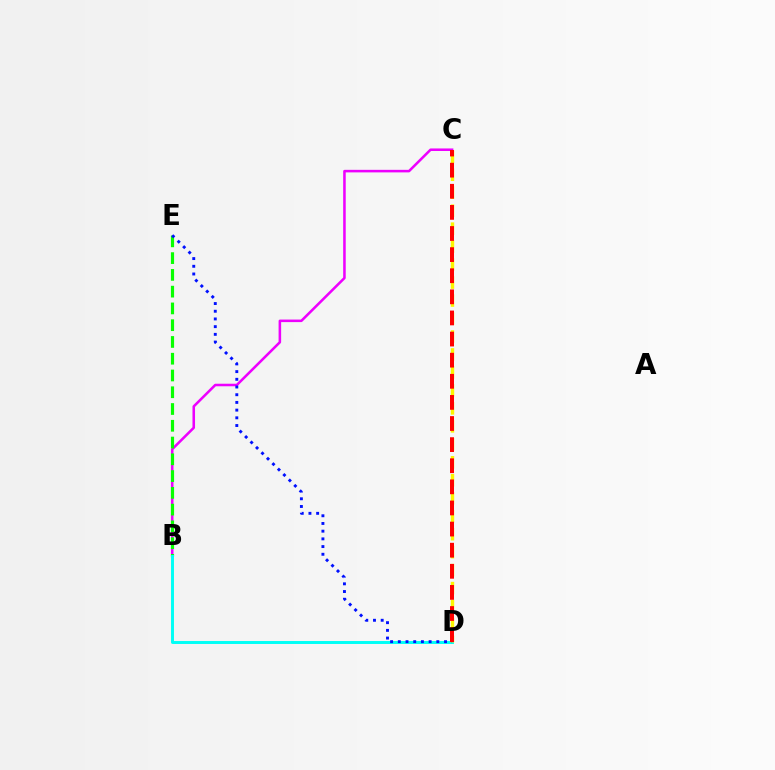{('B', 'C'): [{'color': '#ee00ff', 'line_style': 'solid', 'thickness': 1.84}], ('B', 'E'): [{'color': '#08ff00', 'line_style': 'dashed', 'thickness': 2.28}], ('B', 'D'): [{'color': '#00fff6', 'line_style': 'solid', 'thickness': 2.12}], ('C', 'D'): [{'color': '#fcf500', 'line_style': 'dashed', 'thickness': 2.44}, {'color': '#ff0000', 'line_style': 'dashed', 'thickness': 2.87}], ('D', 'E'): [{'color': '#0010ff', 'line_style': 'dotted', 'thickness': 2.09}]}